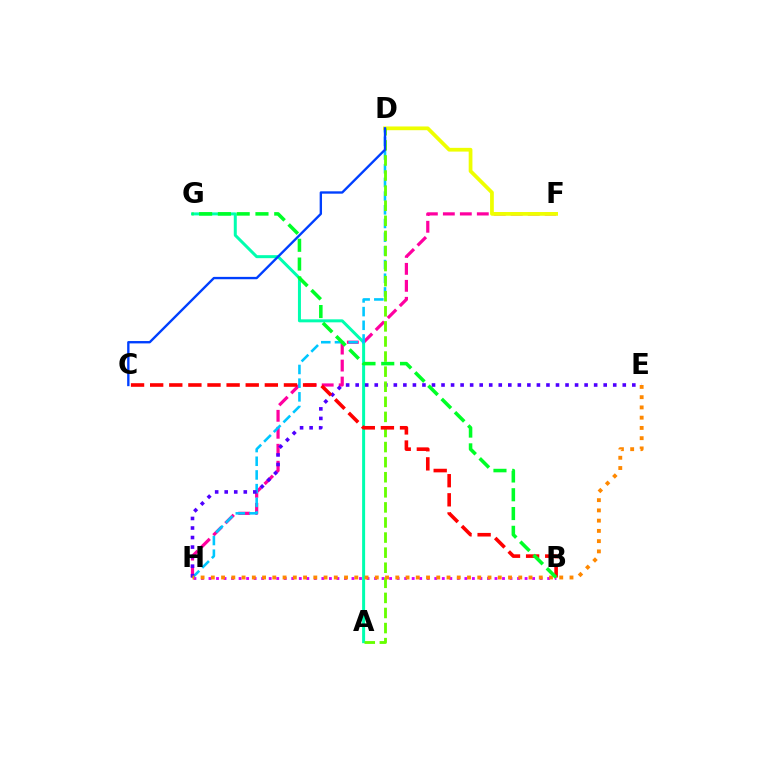{('F', 'H'): [{'color': '#ff00a0', 'line_style': 'dashed', 'thickness': 2.31}], ('B', 'H'): [{'color': '#d600ff', 'line_style': 'dotted', 'thickness': 2.04}], ('A', 'G'): [{'color': '#00ffaf', 'line_style': 'solid', 'thickness': 2.16}], ('D', 'H'): [{'color': '#00c7ff', 'line_style': 'dashed', 'thickness': 1.86}], ('E', 'H'): [{'color': '#4f00ff', 'line_style': 'dotted', 'thickness': 2.59}, {'color': '#ff8800', 'line_style': 'dotted', 'thickness': 2.78}], ('D', 'F'): [{'color': '#eeff00', 'line_style': 'solid', 'thickness': 2.7}], ('A', 'D'): [{'color': '#66ff00', 'line_style': 'dashed', 'thickness': 2.05}], ('B', 'C'): [{'color': '#ff0000', 'line_style': 'dashed', 'thickness': 2.6}], ('C', 'D'): [{'color': '#003fff', 'line_style': 'solid', 'thickness': 1.7}], ('B', 'G'): [{'color': '#00ff27', 'line_style': 'dashed', 'thickness': 2.55}]}